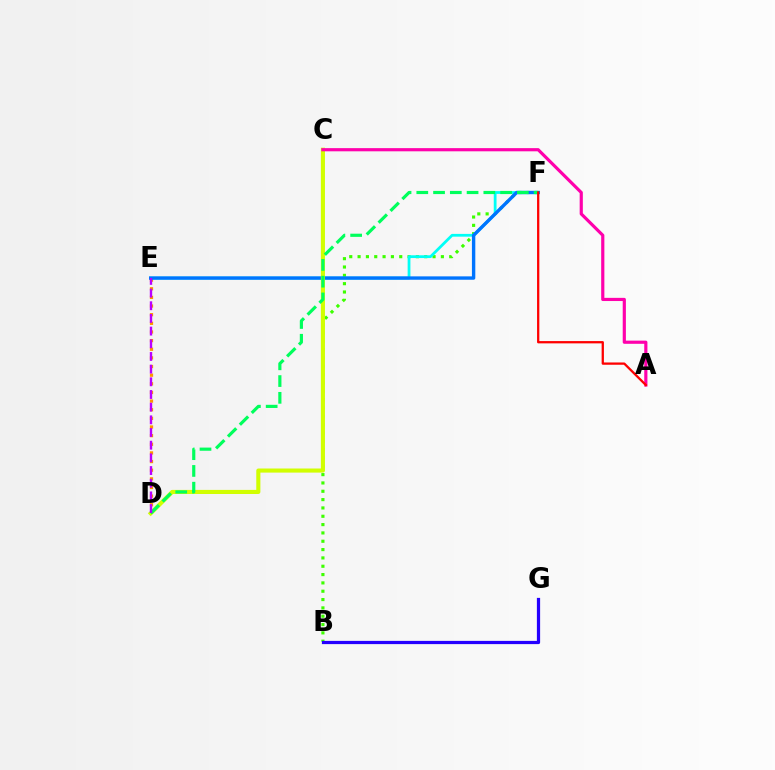{('D', 'E'): [{'color': '#ff9400', 'line_style': 'dotted', 'thickness': 2.35}, {'color': '#b900ff', 'line_style': 'dashed', 'thickness': 1.72}], ('B', 'F'): [{'color': '#3dff00', 'line_style': 'dotted', 'thickness': 2.26}], ('B', 'G'): [{'color': '#2500ff', 'line_style': 'solid', 'thickness': 2.33}], ('E', 'F'): [{'color': '#00fff6', 'line_style': 'solid', 'thickness': 1.99}, {'color': '#0074ff', 'line_style': 'solid', 'thickness': 2.44}], ('C', 'D'): [{'color': '#d1ff00', 'line_style': 'solid', 'thickness': 2.95}], ('D', 'F'): [{'color': '#00ff5c', 'line_style': 'dashed', 'thickness': 2.28}], ('A', 'C'): [{'color': '#ff00ac', 'line_style': 'solid', 'thickness': 2.28}], ('A', 'F'): [{'color': '#ff0000', 'line_style': 'solid', 'thickness': 1.64}]}